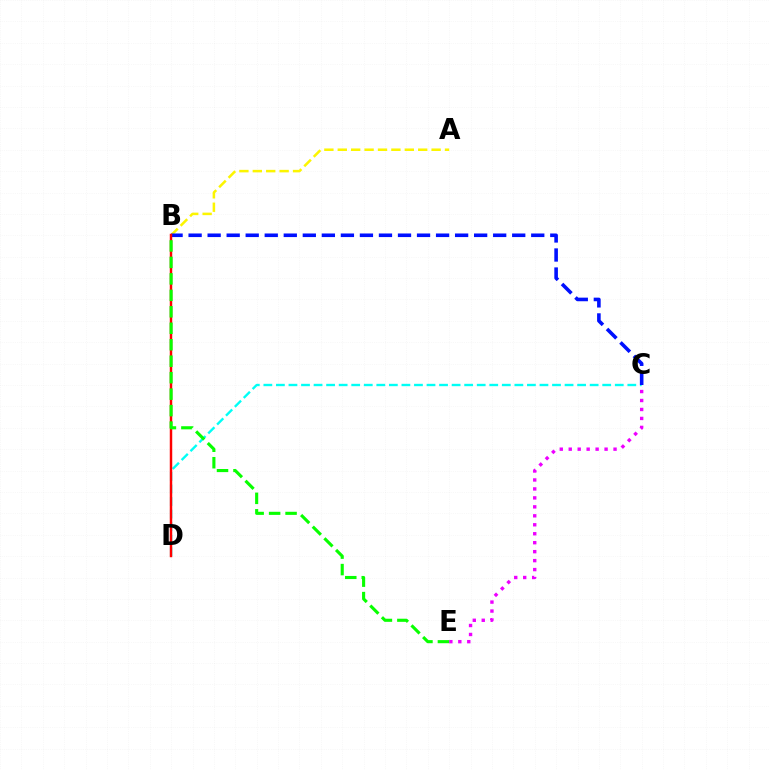{('A', 'B'): [{'color': '#fcf500', 'line_style': 'dashed', 'thickness': 1.82}], ('C', 'E'): [{'color': '#ee00ff', 'line_style': 'dotted', 'thickness': 2.44}], ('C', 'D'): [{'color': '#00fff6', 'line_style': 'dashed', 'thickness': 1.7}], ('B', 'C'): [{'color': '#0010ff', 'line_style': 'dashed', 'thickness': 2.59}], ('B', 'D'): [{'color': '#ff0000', 'line_style': 'solid', 'thickness': 1.77}], ('B', 'E'): [{'color': '#08ff00', 'line_style': 'dashed', 'thickness': 2.24}]}